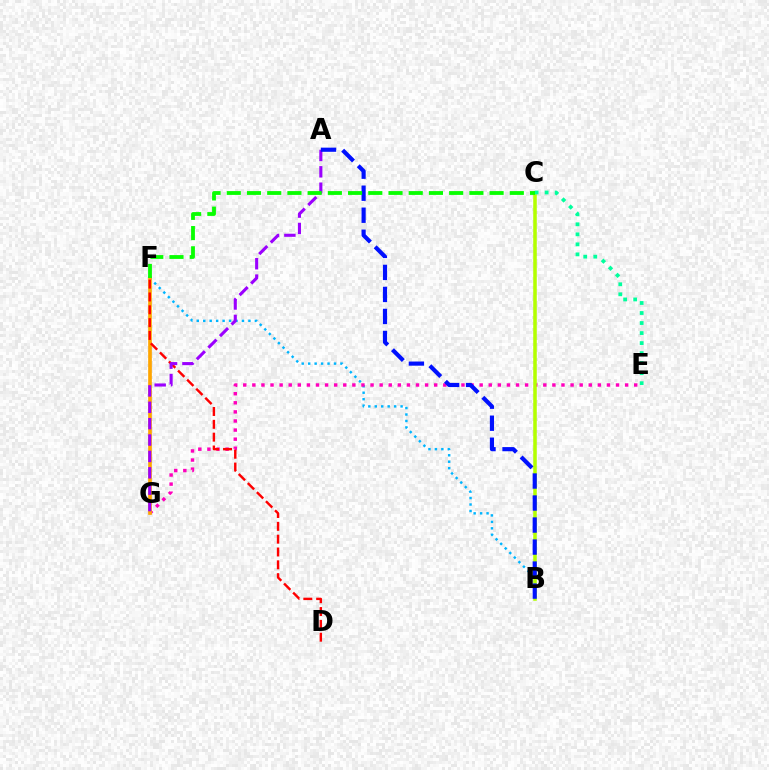{('B', 'F'): [{'color': '#00b5ff', 'line_style': 'dotted', 'thickness': 1.75}], ('E', 'G'): [{'color': '#ff00bd', 'line_style': 'dotted', 'thickness': 2.47}], ('F', 'G'): [{'color': '#ffa500', 'line_style': 'solid', 'thickness': 2.64}], ('B', 'C'): [{'color': '#b3ff00', 'line_style': 'solid', 'thickness': 2.55}], ('D', 'F'): [{'color': '#ff0000', 'line_style': 'dashed', 'thickness': 1.74}], ('A', 'G'): [{'color': '#9b00ff', 'line_style': 'dashed', 'thickness': 2.22}], ('A', 'B'): [{'color': '#0010ff', 'line_style': 'dashed', 'thickness': 2.99}], ('C', 'E'): [{'color': '#00ff9d', 'line_style': 'dotted', 'thickness': 2.72}], ('C', 'F'): [{'color': '#08ff00', 'line_style': 'dashed', 'thickness': 2.75}]}